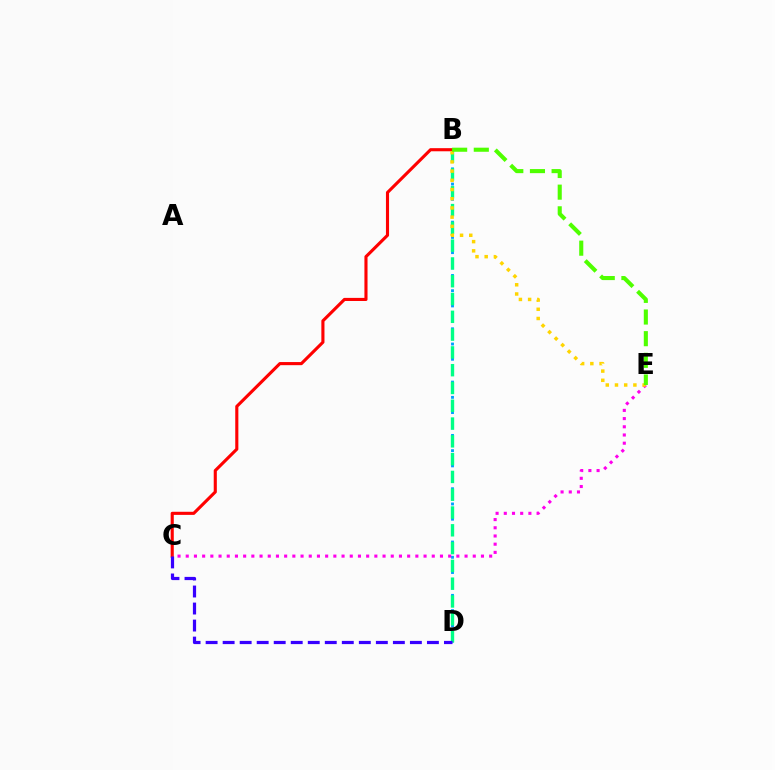{('B', 'D'): [{'color': '#009eff', 'line_style': 'dotted', 'thickness': 2.07}, {'color': '#00ff86', 'line_style': 'dashed', 'thickness': 2.42}], ('B', 'C'): [{'color': '#ff0000', 'line_style': 'solid', 'thickness': 2.24}], ('C', 'E'): [{'color': '#ff00ed', 'line_style': 'dotted', 'thickness': 2.23}], ('B', 'E'): [{'color': '#ffd500', 'line_style': 'dotted', 'thickness': 2.5}, {'color': '#4fff00', 'line_style': 'dashed', 'thickness': 2.94}], ('C', 'D'): [{'color': '#3700ff', 'line_style': 'dashed', 'thickness': 2.31}]}